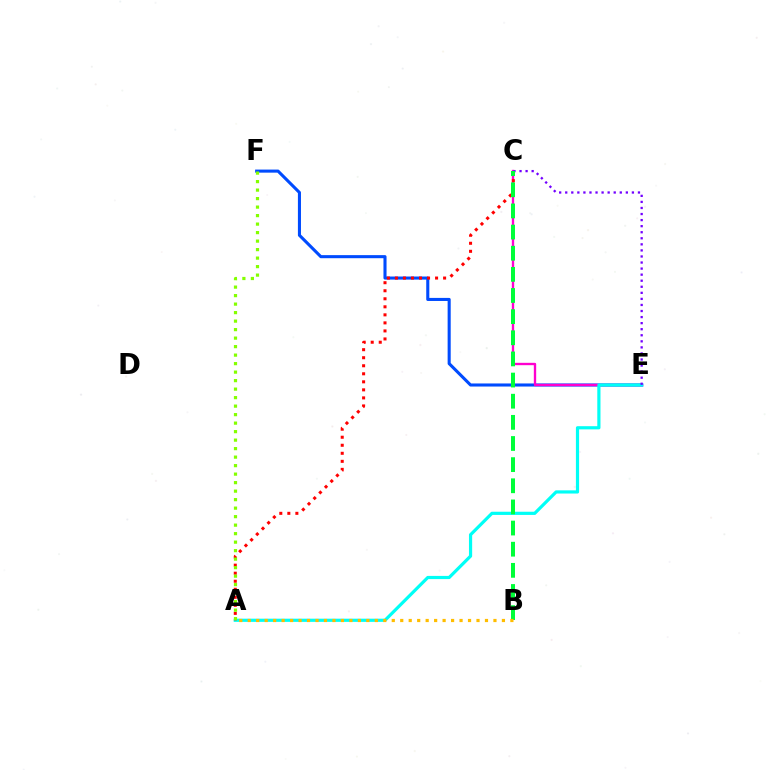{('E', 'F'): [{'color': '#004bff', 'line_style': 'solid', 'thickness': 2.21}], ('C', 'E'): [{'color': '#ff00cf', 'line_style': 'solid', 'thickness': 1.69}, {'color': '#7200ff', 'line_style': 'dotted', 'thickness': 1.65}], ('A', 'E'): [{'color': '#00fff6', 'line_style': 'solid', 'thickness': 2.3}], ('A', 'C'): [{'color': '#ff0000', 'line_style': 'dotted', 'thickness': 2.18}], ('B', 'C'): [{'color': '#00ff39', 'line_style': 'dashed', 'thickness': 2.87}], ('A', 'B'): [{'color': '#ffbd00', 'line_style': 'dotted', 'thickness': 2.3}], ('A', 'F'): [{'color': '#84ff00', 'line_style': 'dotted', 'thickness': 2.31}]}